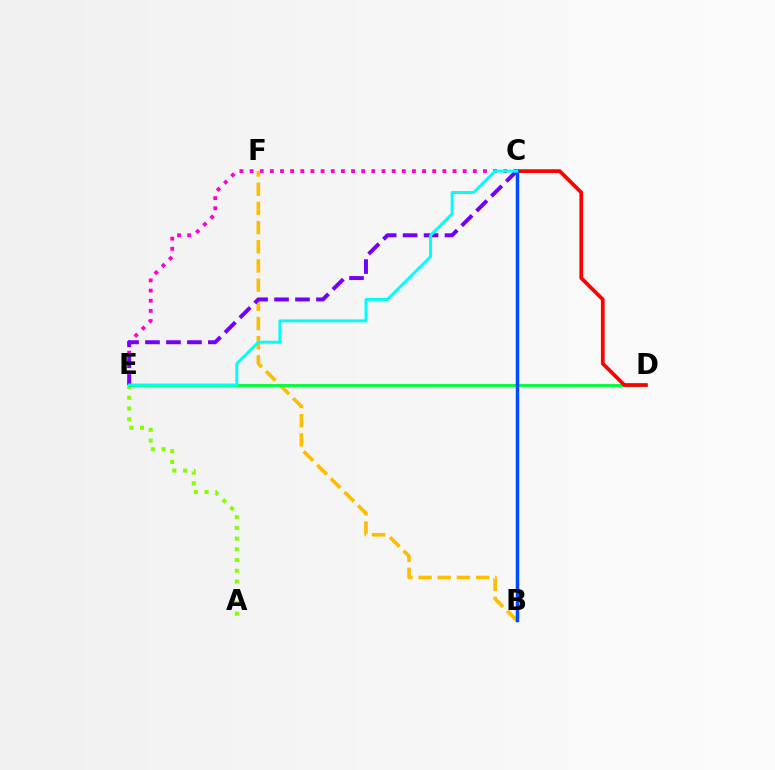{('C', 'E'): [{'color': '#ff00cf', 'line_style': 'dotted', 'thickness': 2.76}, {'color': '#7200ff', 'line_style': 'dashed', 'thickness': 2.85}, {'color': '#00fff6', 'line_style': 'solid', 'thickness': 2.12}], ('B', 'F'): [{'color': '#ffbd00', 'line_style': 'dashed', 'thickness': 2.61}], ('A', 'E'): [{'color': '#84ff00', 'line_style': 'dotted', 'thickness': 2.91}], ('D', 'E'): [{'color': '#00ff39', 'line_style': 'solid', 'thickness': 2.06}], ('C', 'D'): [{'color': '#ff0000', 'line_style': 'solid', 'thickness': 2.68}], ('B', 'C'): [{'color': '#004bff', 'line_style': 'solid', 'thickness': 2.51}]}